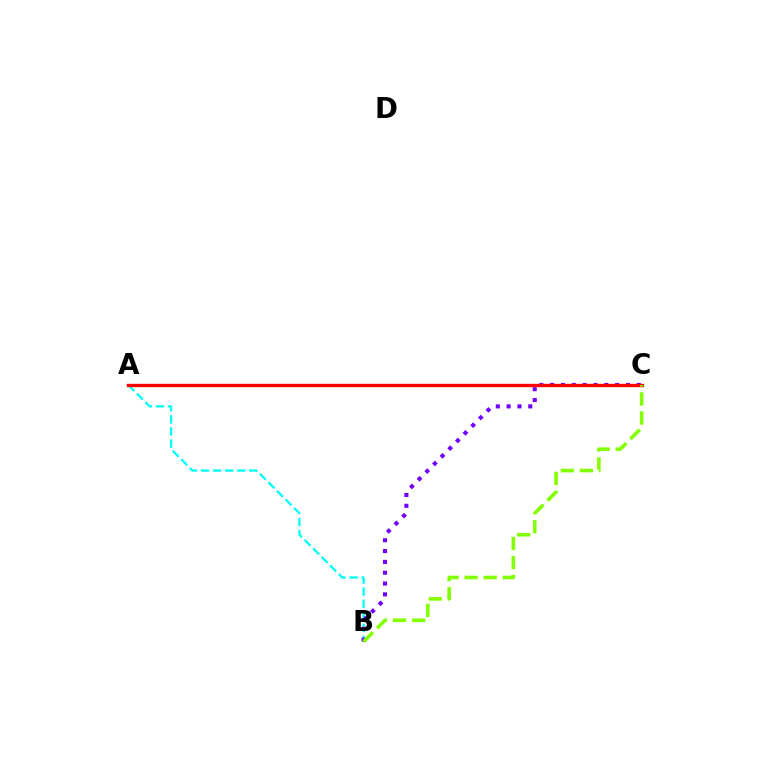{('A', 'B'): [{'color': '#00fff6', 'line_style': 'dashed', 'thickness': 1.64}], ('B', 'C'): [{'color': '#7200ff', 'line_style': 'dotted', 'thickness': 2.94}, {'color': '#84ff00', 'line_style': 'dashed', 'thickness': 2.59}], ('A', 'C'): [{'color': '#ff0000', 'line_style': 'solid', 'thickness': 2.41}]}